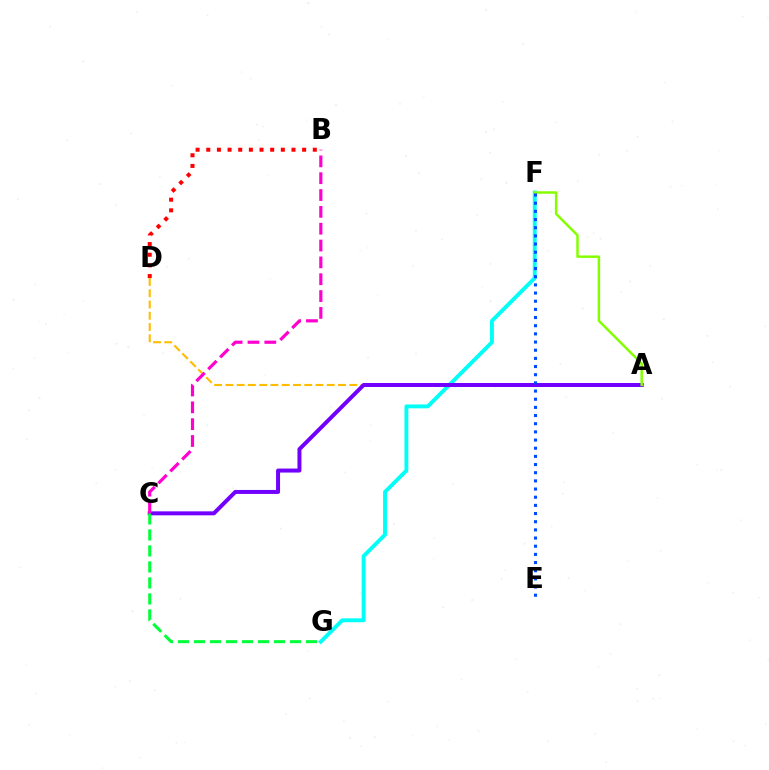{('F', 'G'): [{'color': '#00fff6', 'line_style': 'solid', 'thickness': 2.8}], ('A', 'D'): [{'color': '#ffbd00', 'line_style': 'dashed', 'thickness': 1.53}], ('A', 'C'): [{'color': '#7200ff', 'line_style': 'solid', 'thickness': 2.87}], ('C', 'G'): [{'color': '#00ff39', 'line_style': 'dashed', 'thickness': 2.17}], ('A', 'F'): [{'color': '#84ff00', 'line_style': 'solid', 'thickness': 1.78}], ('B', 'D'): [{'color': '#ff0000', 'line_style': 'dotted', 'thickness': 2.89}], ('B', 'C'): [{'color': '#ff00cf', 'line_style': 'dashed', 'thickness': 2.29}], ('E', 'F'): [{'color': '#004bff', 'line_style': 'dotted', 'thickness': 2.22}]}